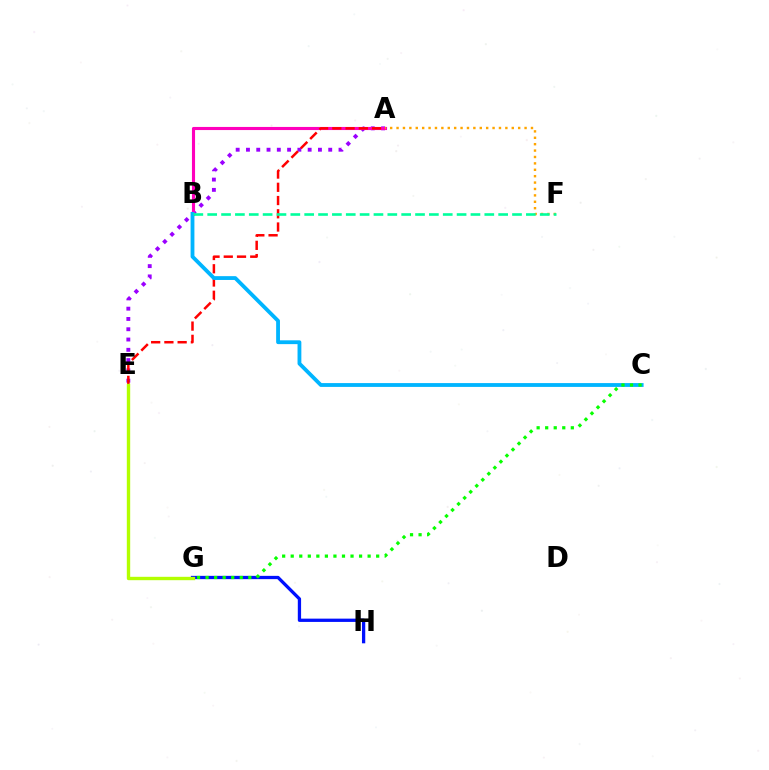{('A', 'E'): [{'color': '#9b00ff', 'line_style': 'dotted', 'thickness': 2.79}, {'color': '#ff0000', 'line_style': 'dashed', 'thickness': 1.8}], ('A', 'B'): [{'color': '#ff00bd', 'line_style': 'solid', 'thickness': 2.24}], ('A', 'F'): [{'color': '#ffa500', 'line_style': 'dotted', 'thickness': 1.74}], ('G', 'H'): [{'color': '#0010ff', 'line_style': 'solid', 'thickness': 2.36}], ('B', 'C'): [{'color': '#00b5ff', 'line_style': 'solid', 'thickness': 2.75}], ('B', 'F'): [{'color': '#00ff9d', 'line_style': 'dashed', 'thickness': 1.88}], ('E', 'G'): [{'color': '#b3ff00', 'line_style': 'solid', 'thickness': 2.43}], ('C', 'G'): [{'color': '#08ff00', 'line_style': 'dotted', 'thickness': 2.32}]}